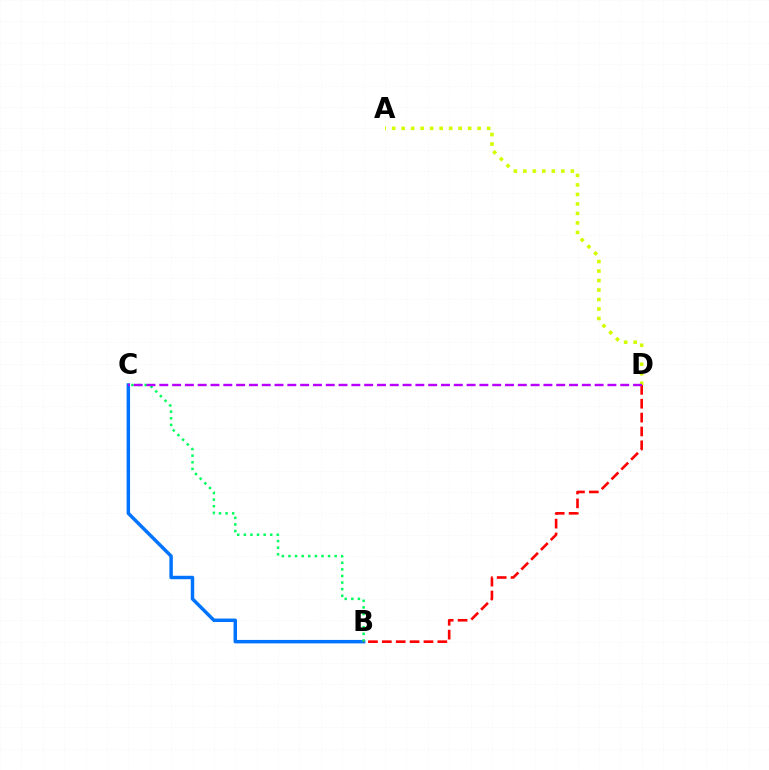{('A', 'D'): [{'color': '#d1ff00', 'line_style': 'dotted', 'thickness': 2.58}], ('B', 'C'): [{'color': '#0074ff', 'line_style': 'solid', 'thickness': 2.49}, {'color': '#00ff5c', 'line_style': 'dotted', 'thickness': 1.79}], ('B', 'D'): [{'color': '#ff0000', 'line_style': 'dashed', 'thickness': 1.88}], ('C', 'D'): [{'color': '#b900ff', 'line_style': 'dashed', 'thickness': 1.74}]}